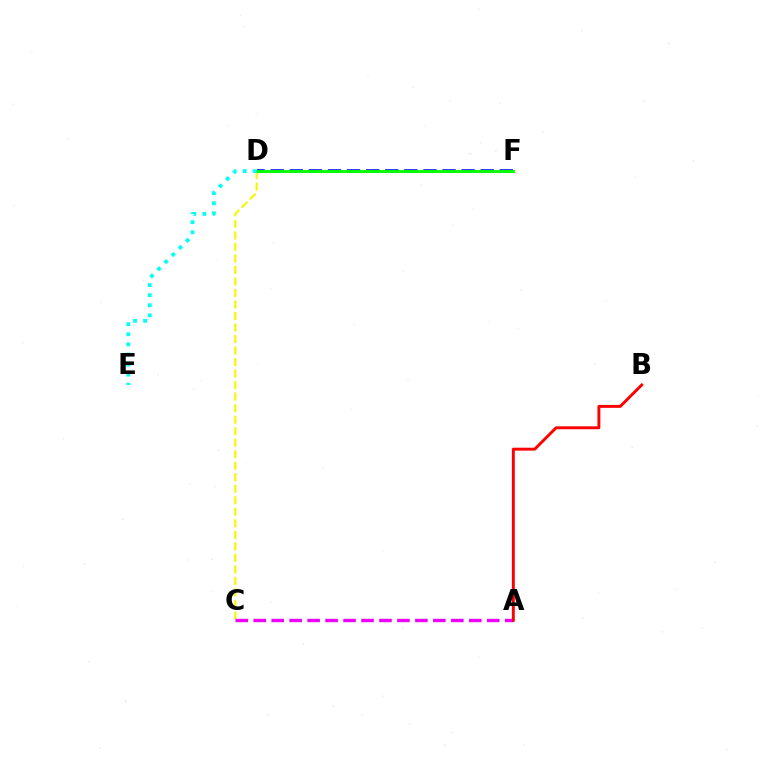{('C', 'D'): [{'color': '#fcf500', 'line_style': 'dashed', 'thickness': 1.56}], ('D', 'F'): [{'color': '#0010ff', 'line_style': 'dashed', 'thickness': 2.59}, {'color': '#08ff00', 'line_style': 'solid', 'thickness': 2.09}], ('A', 'C'): [{'color': '#ee00ff', 'line_style': 'dashed', 'thickness': 2.44}], ('A', 'B'): [{'color': '#ff0000', 'line_style': 'solid', 'thickness': 2.1}], ('D', 'E'): [{'color': '#00fff6', 'line_style': 'dotted', 'thickness': 2.74}]}